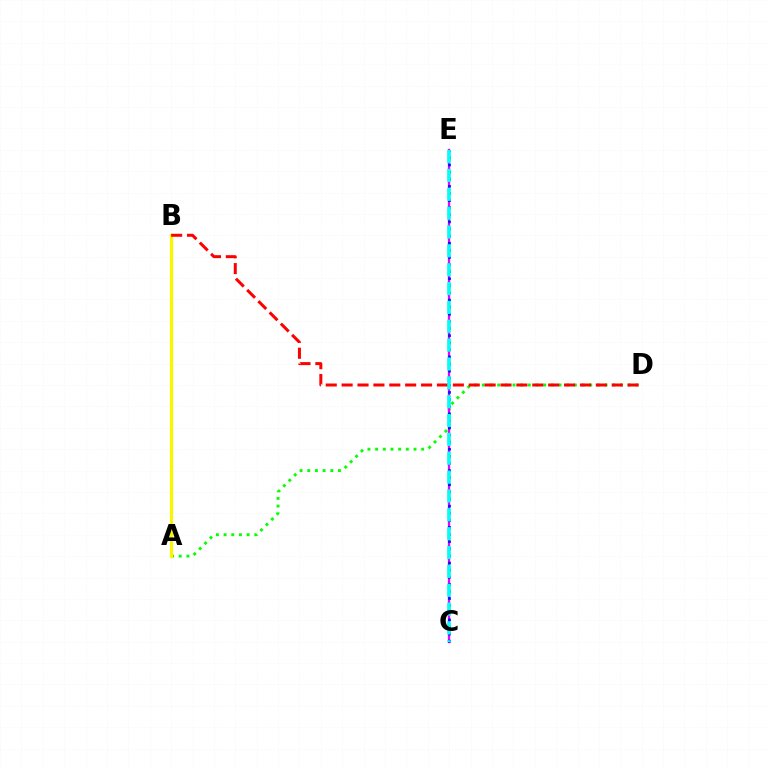{('A', 'D'): [{'color': '#08ff00', 'line_style': 'dotted', 'thickness': 2.08}], ('C', 'E'): [{'color': '#ee00ff', 'line_style': 'solid', 'thickness': 1.66}, {'color': '#0010ff', 'line_style': 'dotted', 'thickness': 1.93}, {'color': '#00fff6', 'line_style': 'dashed', 'thickness': 2.56}], ('A', 'B'): [{'color': '#fcf500', 'line_style': 'solid', 'thickness': 2.29}], ('B', 'D'): [{'color': '#ff0000', 'line_style': 'dashed', 'thickness': 2.16}]}